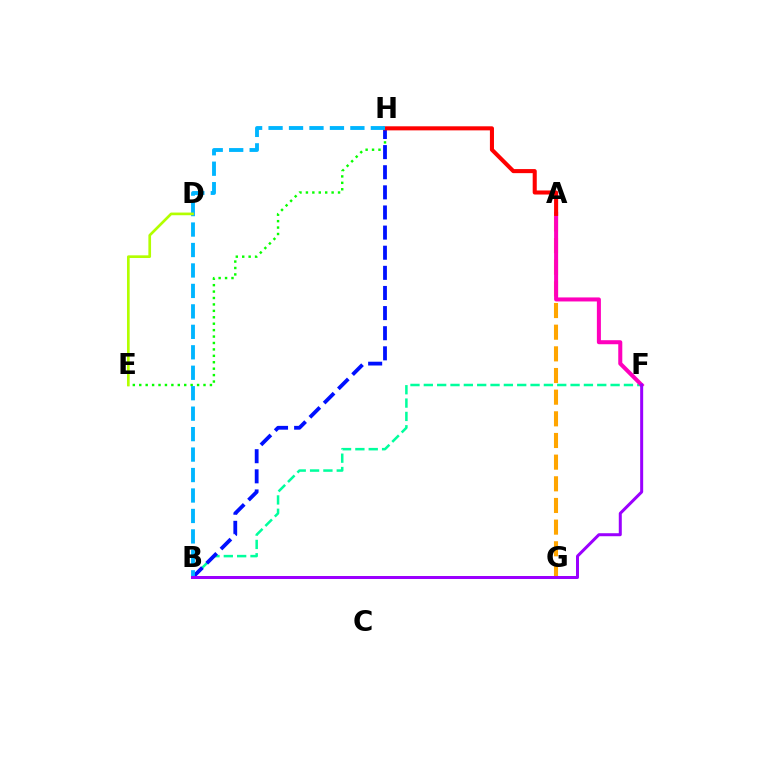{('A', 'G'): [{'color': '#ffa500', 'line_style': 'dashed', 'thickness': 2.94}], ('E', 'H'): [{'color': '#08ff00', 'line_style': 'dotted', 'thickness': 1.75}], ('B', 'F'): [{'color': '#00ff9d', 'line_style': 'dashed', 'thickness': 1.81}, {'color': '#9b00ff', 'line_style': 'solid', 'thickness': 2.16}], ('A', 'F'): [{'color': '#ff00bd', 'line_style': 'solid', 'thickness': 2.9}], ('B', 'H'): [{'color': '#0010ff', 'line_style': 'dashed', 'thickness': 2.73}, {'color': '#00b5ff', 'line_style': 'dashed', 'thickness': 2.78}], ('A', 'H'): [{'color': '#ff0000', 'line_style': 'solid', 'thickness': 2.93}], ('D', 'E'): [{'color': '#b3ff00', 'line_style': 'solid', 'thickness': 1.92}]}